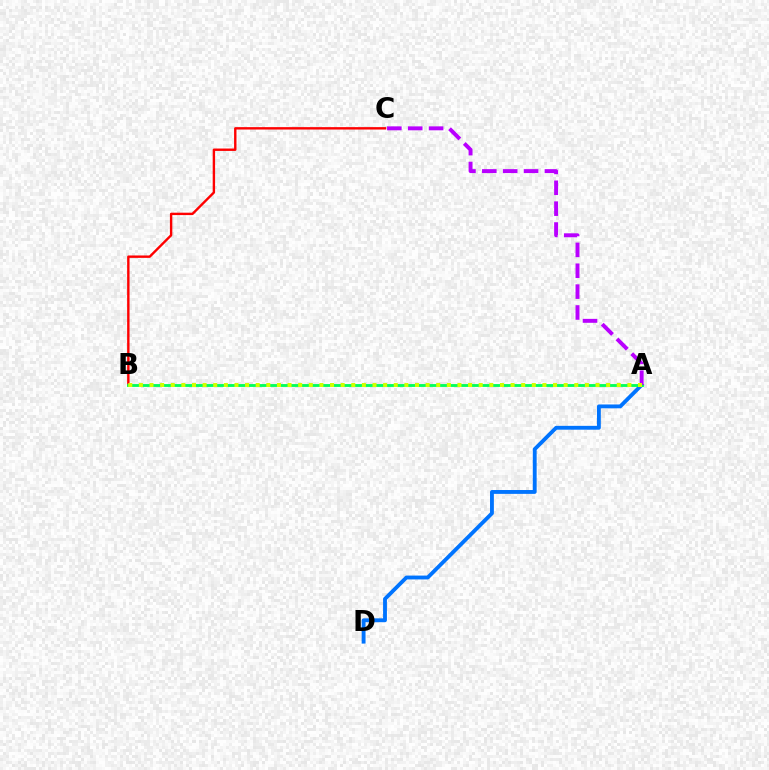{('B', 'C'): [{'color': '#ff0000', 'line_style': 'solid', 'thickness': 1.73}], ('A', 'D'): [{'color': '#0074ff', 'line_style': 'solid', 'thickness': 2.77}], ('A', 'B'): [{'color': '#00ff5c', 'line_style': 'solid', 'thickness': 2.05}, {'color': '#d1ff00', 'line_style': 'dotted', 'thickness': 2.89}], ('A', 'C'): [{'color': '#b900ff', 'line_style': 'dashed', 'thickness': 2.83}]}